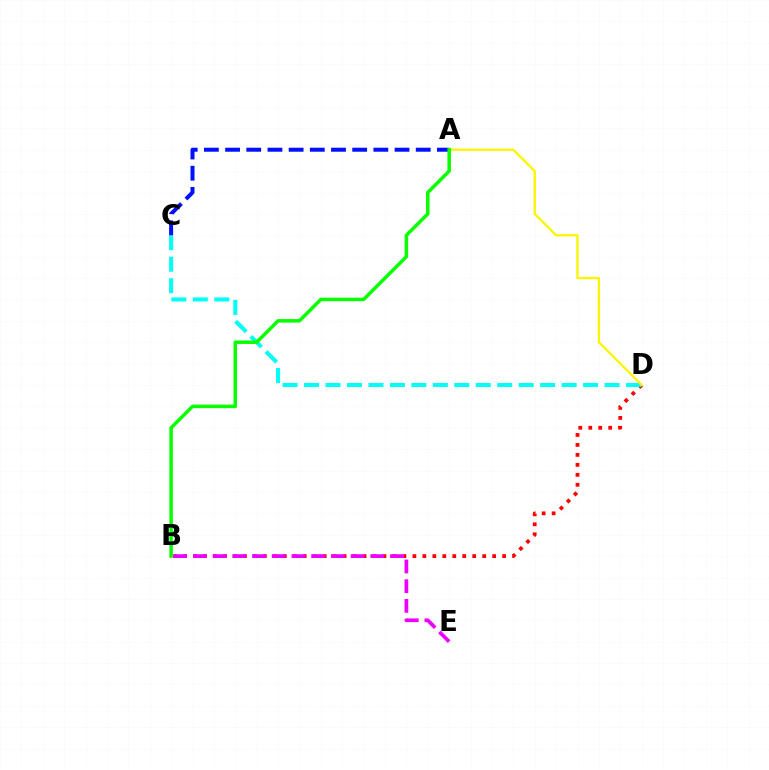{('B', 'D'): [{'color': '#ff0000', 'line_style': 'dotted', 'thickness': 2.71}], ('C', 'D'): [{'color': '#00fff6', 'line_style': 'dashed', 'thickness': 2.92}], ('A', 'C'): [{'color': '#0010ff', 'line_style': 'dashed', 'thickness': 2.88}], ('B', 'E'): [{'color': '#ee00ff', 'line_style': 'dashed', 'thickness': 2.68}], ('A', 'D'): [{'color': '#fcf500', 'line_style': 'solid', 'thickness': 1.66}], ('A', 'B'): [{'color': '#08ff00', 'line_style': 'solid', 'thickness': 2.52}]}